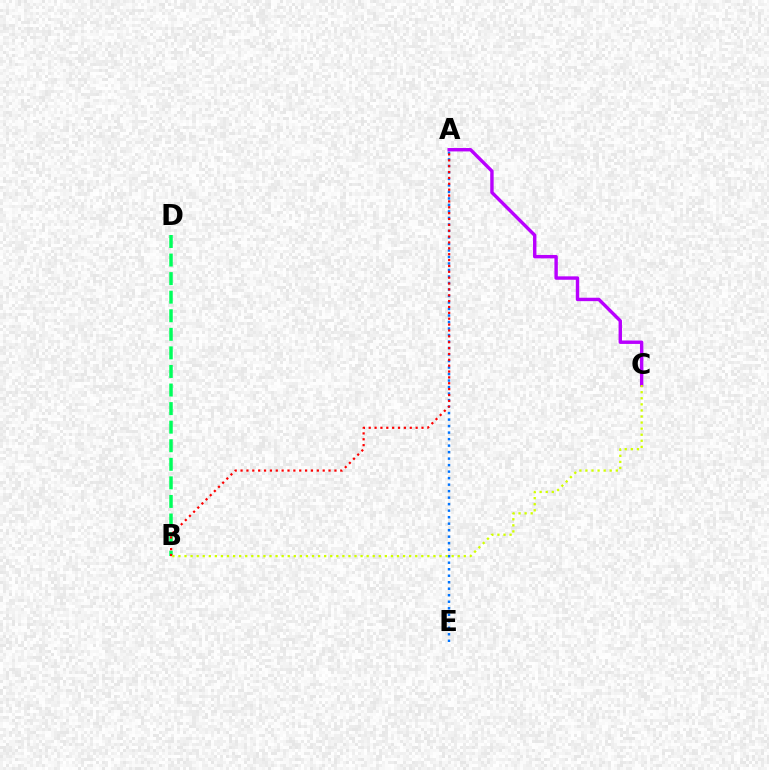{('B', 'D'): [{'color': '#00ff5c', 'line_style': 'dashed', 'thickness': 2.52}], ('A', 'E'): [{'color': '#0074ff', 'line_style': 'dotted', 'thickness': 1.77}], ('A', 'B'): [{'color': '#ff0000', 'line_style': 'dotted', 'thickness': 1.59}], ('A', 'C'): [{'color': '#b900ff', 'line_style': 'solid', 'thickness': 2.45}], ('B', 'C'): [{'color': '#d1ff00', 'line_style': 'dotted', 'thickness': 1.65}]}